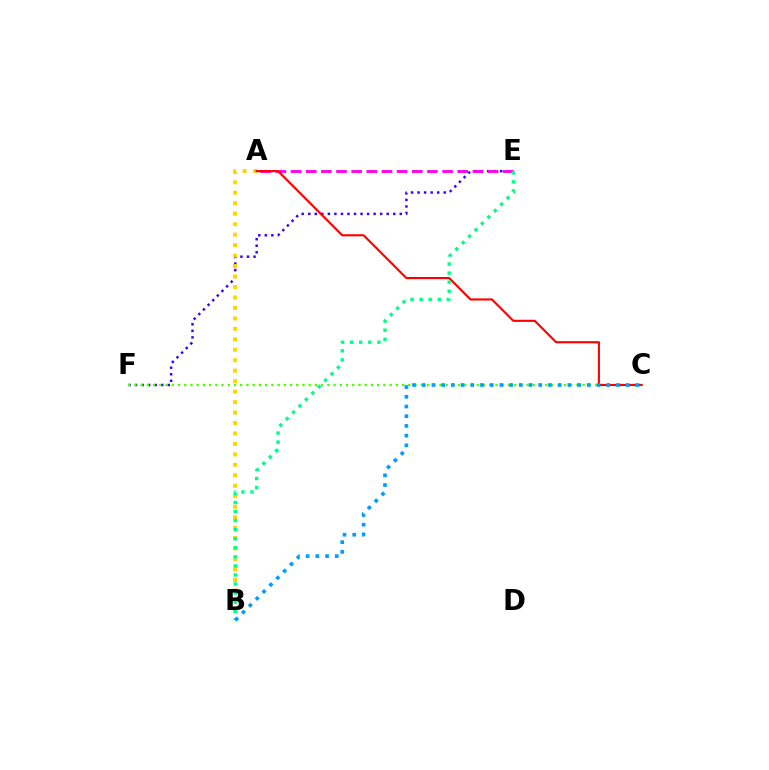{('E', 'F'): [{'color': '#3700ff', 'line_style': 'dotted', 'thickness': 1.78}], ('A', 'B'): [{'color': '#ffd500', 'line_style': 'dotted', 'thickness': 2.84}], ('C', 'F'): [{'color': '#4fff00', 'line_style': 'dotted', 'thickness': 1.69}], ('A', 'E'): [{'color': '#ff00ed', 'line_style': 'dashed', 'thickness': 2.06}], ('A', 'C'): [{'color': '#ff0000', 'line_style': 'solid', 'thickness': 1.54}], ('B', 'E'): [{'color': '#00ff86', 'line_style': 'dotted', 'thickness': 2.46}], ('B', 'C'): [{'color': '#009eff', 'line_style': 'dotted', 'thickness': 2.64}]}